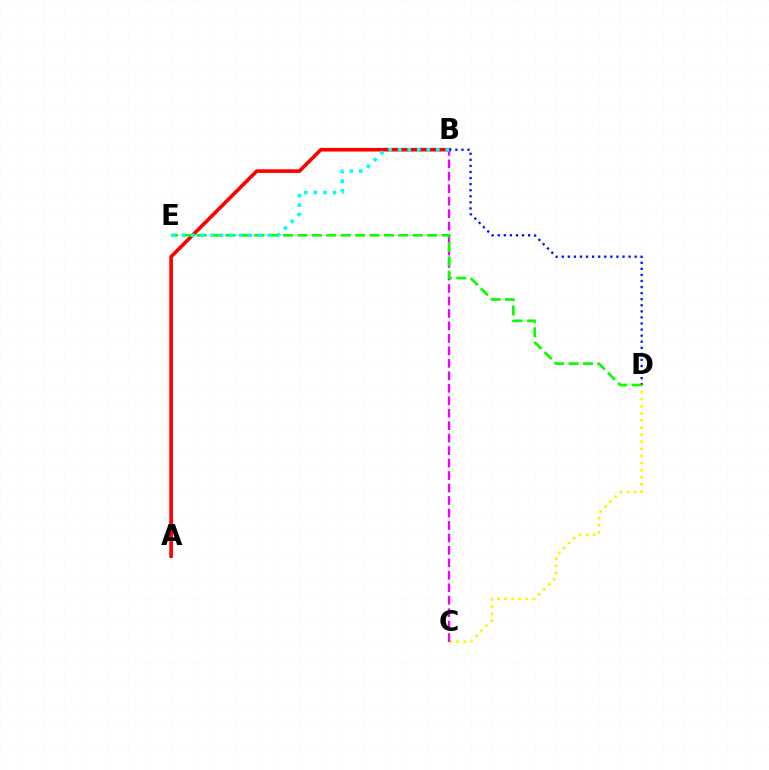{('A', 'B'): [{'color': '#ff0000', 'line_style': 'solid', 'thickness': 2.61}], ('C', 'D'): [{'color': '#fcf500', 'line_style': 'dotted', 'thickness': 1.93}], ('B', 'D'): [{'color': '#0010ff', 'line_style': 'dotted', 'thickness': 1.65}], ('B', 'C'): [{'color': '#ee00ff', 'line_style': 'dashed', 'thickness': 1.69}], ('D', 'E'): [{'color': '#08ff00', 'line_style': 'dashed', 'thickness': 1.96}], ('B', 'E'): [{'color': '#00fff6', 'line_style': 'dotted', 'thickness': 2.59}]}